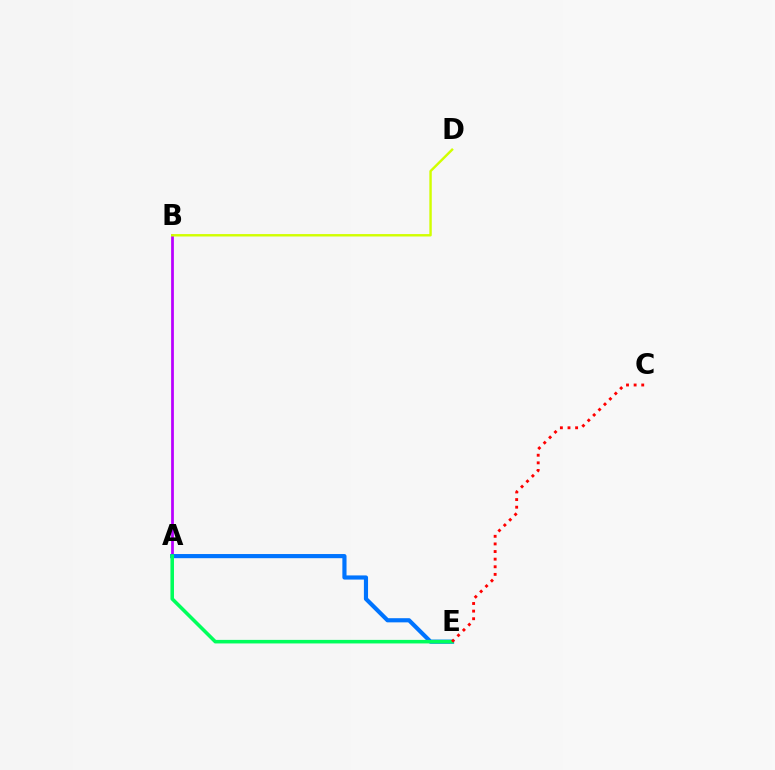{('A', 'B'): [{'color': '#b900ff', 'line_style': 'solid', 'thickness': 1.98}], ('A', 'E'): [{'color': '#0074ff', 'line_style': 'solid', 'thickness': 2.99}, {'color': '#00ff5c', 'line_style': 'solid', 'thickness': 2.56}], ('B', 'D'): [{'color': '#d1ff00', 'line_style': 'solid', 'thickness': 1.74}], ('C', 'E'): [{'color': '#ff0000', 'line_style': 'dotted', 'thickness': 2.07}]}